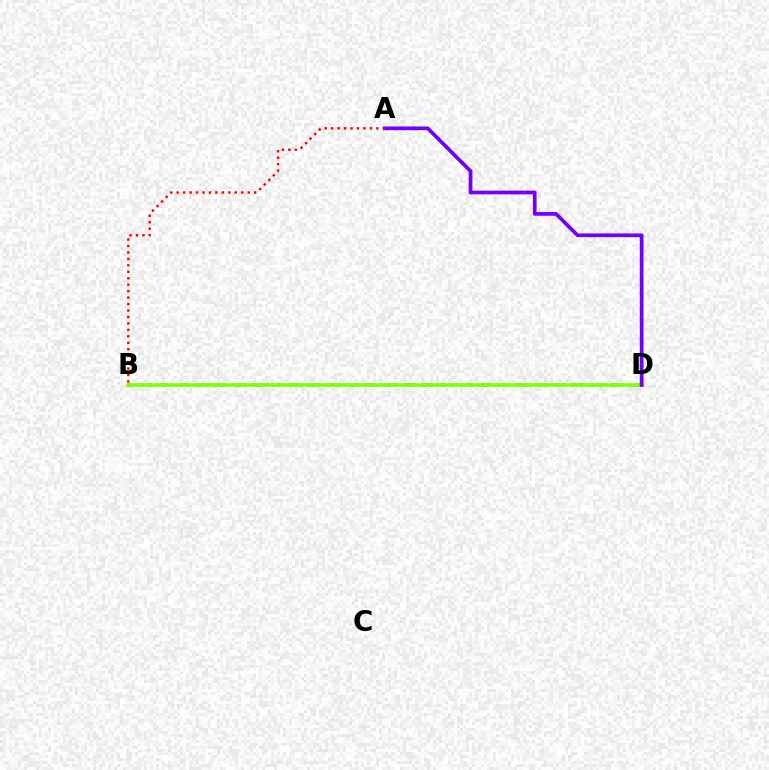{('B', 'D'): [{'color': '#00fff6', 'line_style': 'dashed', 'thickness': 2.56}, {'color': '#84ff00', 'line_style': 'solid', 'thickness': 2.6}], ('A', 'D'): [{'color': '#7200ff', 'line_style': 'solid', 'thickness': 2.68}], ('A', 'B'): [{'color': '#ff0000', 'line_style': 'dotted', 'thickness': 1.75}]}